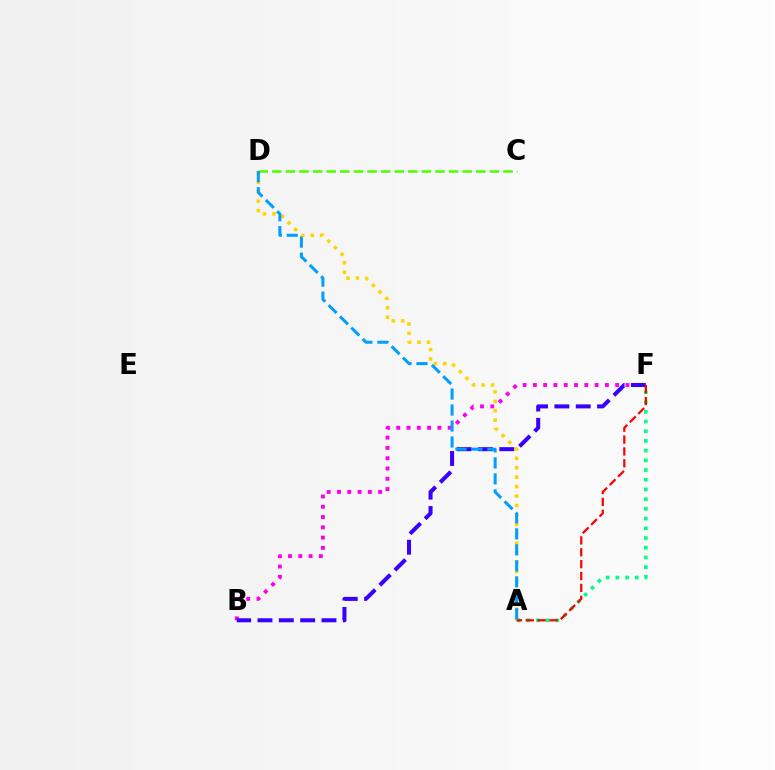{('B', 'F'): [{'color': '#ff00ed', 'line_style': 'dotted', 'thickness': 2.79}, {'color': '#3700ff', 'line_style': 'dashed', 'thickness': 2.9}], ('A', 'F'): [{'color': '#00ff86', 'line_style': 'dotted', 'thickness': 2.64}, {'color': '#ff0000', 'line_style': 'dashed', 'thickness': 1.61}], ('A', 'D'): [{'color': '#ffd500', 'line_style': 'dotted', 'thickness': 2.56}, {'color': '#009eff', 'line_style': 'dashed', 'thickness': 2.17}], ('C', 'D'): [{'color': '#4fff00', 'line_style': 'dashed', 'thickness': 1.85}]}